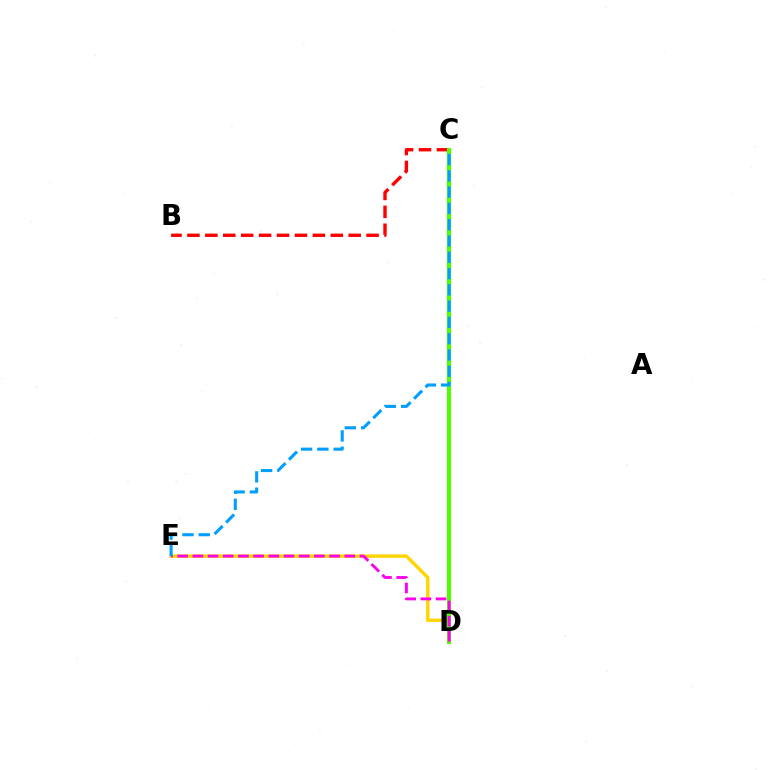{('B', 'C'): [{'color': '#ff0000', 'line_style': 'dashed', 'thickness': 2.43}], ('D', 'E'): [{'color': '#ffd500', 'line_style': 'solid', 'thickness': 2.45}, {'color': '#ff00ed', 'line_style': 'dashed', 'thickness': 2.06}], ('C', 'D'): [{'color': '#3700ff', 'line_style': 'solid', 'thickness': 1.76}, {'color': '#00ff86', 'line_style': 'dashed', 'thickness': 2.67}, {'color': '#4fff00', 'line_style': 'solid', 'thickness': 2.96}], ('C', 'E'): [{'color': '#009eff', 'line_style': 'dashed', 'thickness': 2.21}]}